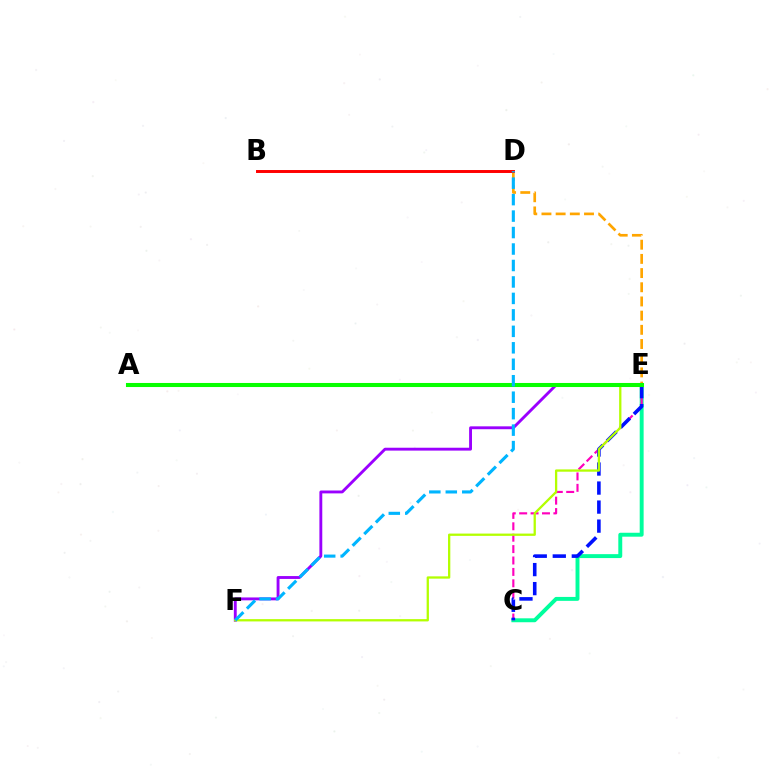{('C', 'E'): [{'color': '#00ff9d', 'line_style': 'solid', 'thickness': 2.83}, {'color': '#ff00bd', 'line_style': 'dashed', 'thickness': 1.55}, {'color': '#0010ff', 'line_style': 'dashed', 'thickness': 2.58}], ('E', 'F'): [{'color': '#9b00ff', 'line_style': 'solid', 'thickness': 2.07}, {'color': '#b3ff00', 'line_style': 'solid', 'thickness': 1.65}], ('D', 'E'): [{'color': '#ffa500', 'line_style': 'dashed', 'thickness': 1.93}], ('B', 'D'): [{'color': '#ff0000', 'line_style': 'solid', 'thickness': 2.13}], ('A', 'E'): [{'color': '#08ff00', 'line_style': 'solid', 'thickness': 2.92}], ('D', 'F'): [{'color': '#00b5ff', 'line_style': 'dashed', 'thickness': 2.24}]}